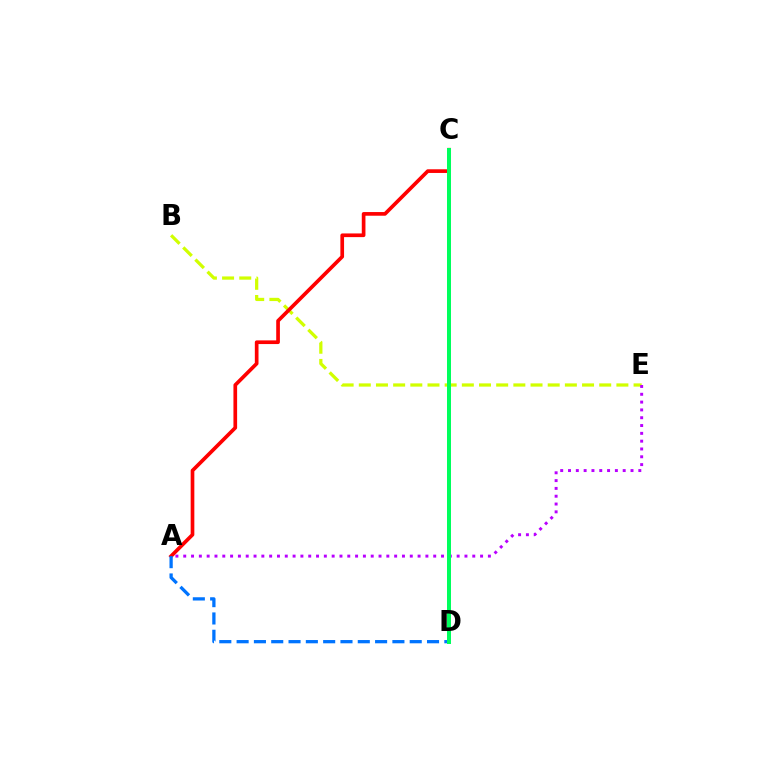{('B', 'E'): [{'color': '#d1ff00', 'line_style': 'dashed', 'thickness': 2.33}], ('A', 'C'): [{'color': '#ff0000', 'line_style': 'solid', 'thickness': 2.65}], ('A', 'D'): [{'color': '#0074ff', 'line_style': 'dashed', 'thickness': 2.35}], ('A', 'E'): [{'color': '#b900ff', 'line_style': 'dotted', 'thickness': 2.12}], ('C', 'D'): [{'color': '#00ff5c', 'line_style': 'solid', 'thickness': 2.87}]}